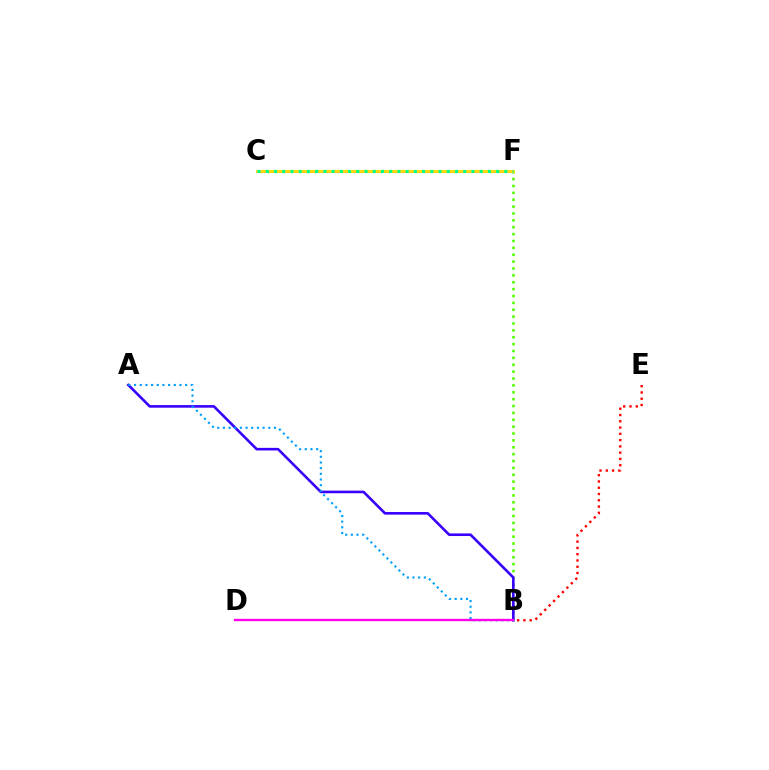{('B', 'F'): [{'color': '#4fff00', 'line_style': 'dotted', 'thickness': 1.87}], ('A', 'B'): [{'color': '#3700ff', 'line_style': 'solid', 'thickness': 1.88}, {'color': '#009eff', 'line_style': 'dotted', 'thickness': 1.54}], ('C', 'F'): [{'color': '#ffd500', 'line_style': 'solid', 'thickness': 2.04}, {'color': '#00ff86', 'line_style': 'dotted', 'thickness': 2.24}], ('B', 'E'): [{'color': '#ff0000', 'line_style': 'dotted', 'thickness': 1.71}], ('B', 'D'): [{'color': '#ff00ed', 'line_style': 'solid', 'thickness': 1.69}]}